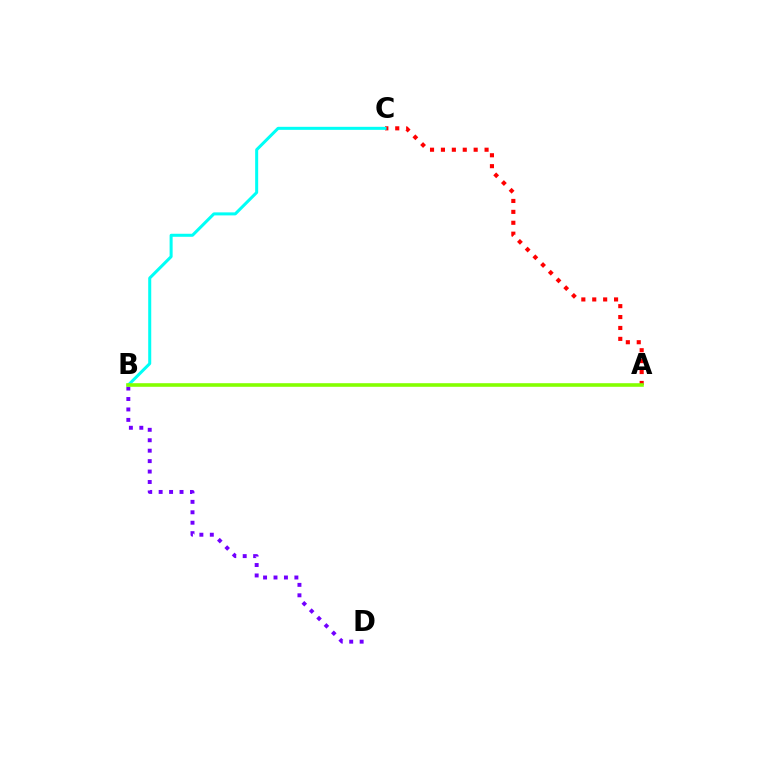{('B', 'D'): [{'color': '#7200ff', 'line_style': 'dotted', 'thickness': 2.84}], ('A', 'C'): [{'color': '#ff0000', 'line_style': 'dotted', 'thickness': 2.96}], ('B', 'C'): [{'color': '#00fff6', 'line_style': 'solid', 'thickness': 2.18}], ('A', 'B'): [{'color': '#84ff00', 'line_style': 'solid', 'thickness': 2.59}]}